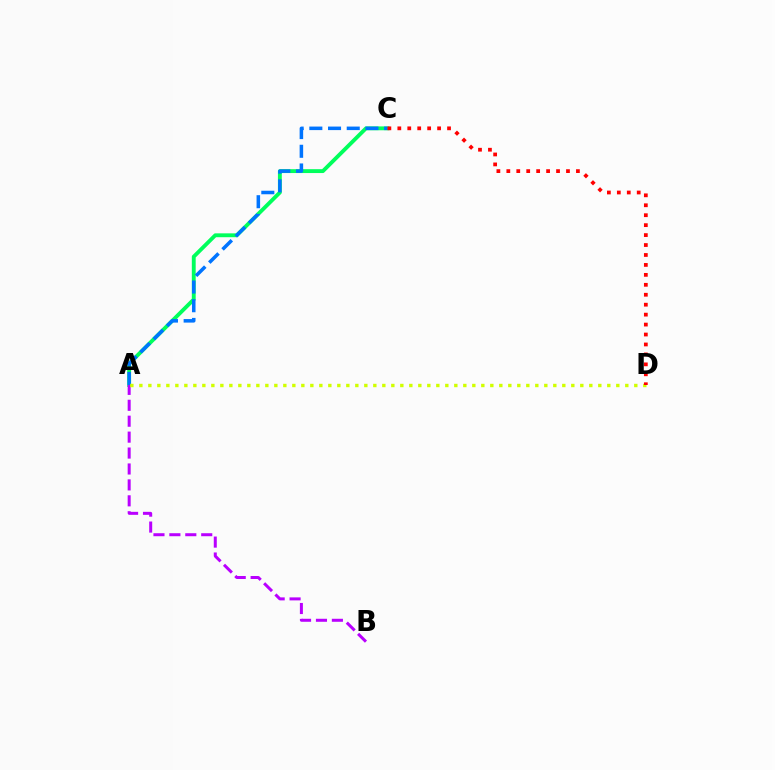{('A', 'C'): [{'color': '#00ff5c', 'line_style': 'solid', 'thickness': 2.79}, {'color': '#0074ff', 'line_style': 'dashed', 'thickness': 2.54}], ('A', 'B'): [{'color': '#b900ff', 'line_style': 'dashed', 'thickness': 2.16}], ('A', 'D'): [{'color': '#d1ff00', 'line_style': 'dotted', 'thickness': 2.44}], ('C', 'D'): [{'color': '#ff0000', 'line_style': 'dotted', 'thickness': 2.7}]}